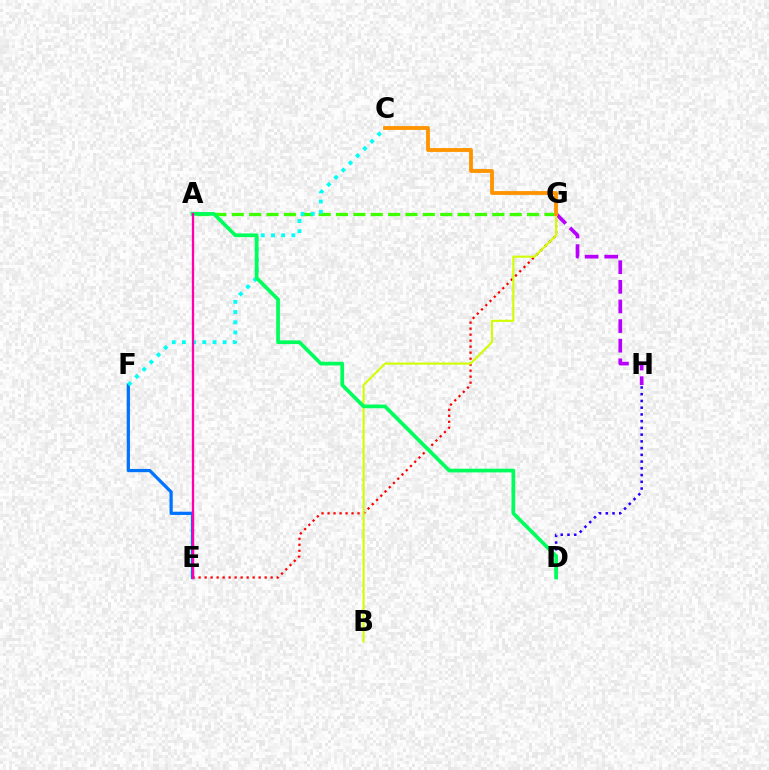{('E', 'G'): [{'color': '#ff0000', 'line_style': 'dotted', 'thickness': 1.63}], ('A', 'G'): [{'color': '#3dff00', 'line_style': 'dashed', 'thickness': 2.36}], ('G', 'H'): [{'color': '#b900ff', 'line_style': 'dashed', 'thickness': 2.67}], ('D', 'H'): [{'color': '#2500ff', 'line_style': 'dotted', 'thickness': 1.83}], ('B', 'G'): [{'color': '#d1ff00', 'line_style': 'solid', 'thickness': 1.51}], ('E', 'F'): [{'color': '#0074ff', 'line_style': 'solid', 'thickness': 2.33}], ('C', 'F'): [{'color': '#00fff6', 'line_style': 'dotted', 'thickness': 2.77}], ('A', 'D'): [{'color': '#00ff5c', 'line_style': 'solid', 'thickness': 2.68}], ('A', 'E'): [{'color': '#ff00ac', 'line_style': 'solid', 'thickness': 1.65}], ('C', 'G'): [{'color': '#ff9400', 'line_style': 'solid', 'thickness': 2.76}]}